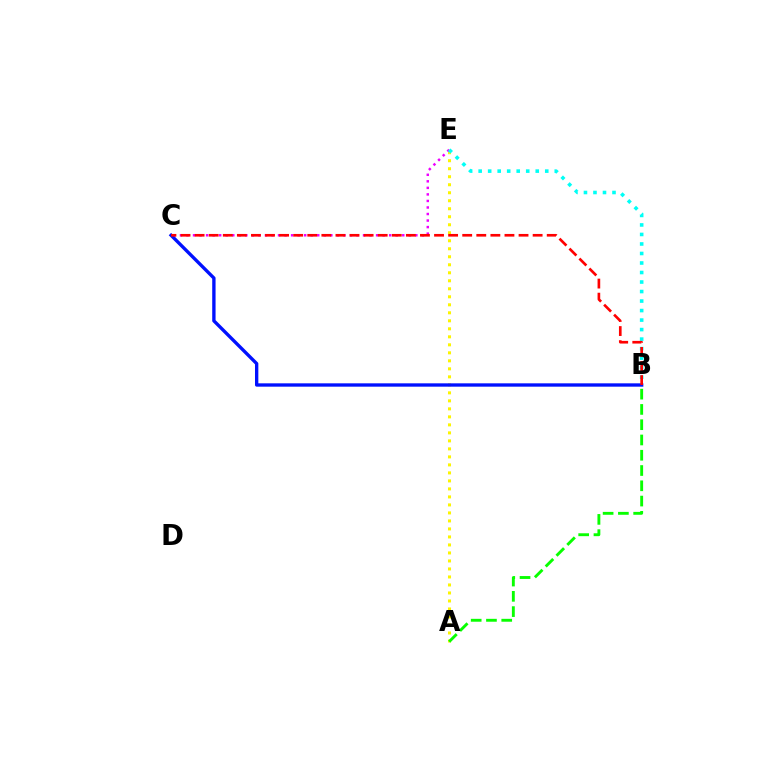{('A', 'E'): [{'color': '#fcf500', 'line_style': 'dotted', 'thickness': 2.17}], ('A', 'B'): [{'color': '#08ff00', 'line_style': 'dashed', 'thickness': 2.07}], ('C', 'E'): [{'color': '#ee00ff', 'line_style': 'dotted', 'thickness': 1.78}], ('B', 'E'): [{'color': '#00fff6', 'line_style': 'dotted', 'thickness': 2.58}], ('B', 'C'): [{'color': '#0010ff', 'line_style': 'solid', 'thickness': 2.41}, {'color': '#ff0000', 'line_style': 'dashed', 'thickness': 1.91}]}